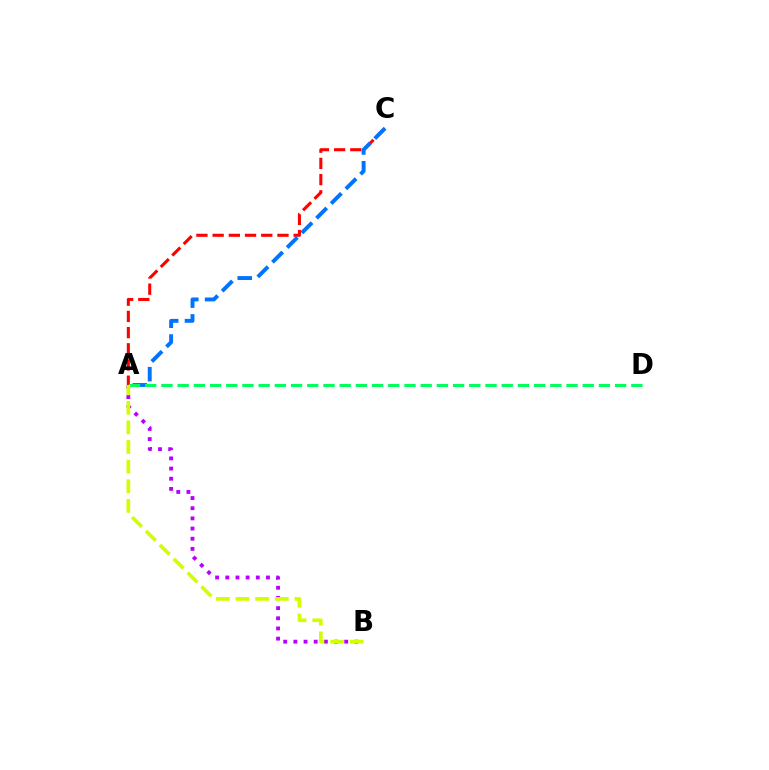{('A', 'C'): [{'color': '#ff0000', 'line_style': 'dashed', 'thickness': 2.2}, {'color': '#0074ff', 'line_style': 'dashed', 'thickness': 2.82}], ('A', 'B'): [{'color': '#b900ff', 'line_style': 'dotted', 'thickness': 2.76}, {'color': '#d1ff00', 'line_style': 'dashed', 'thickness': 2.67}], ('A', 'D'): [{'color': '#00ff5c', 'line_style': 'dashed', 'thickness': 2.2}]}